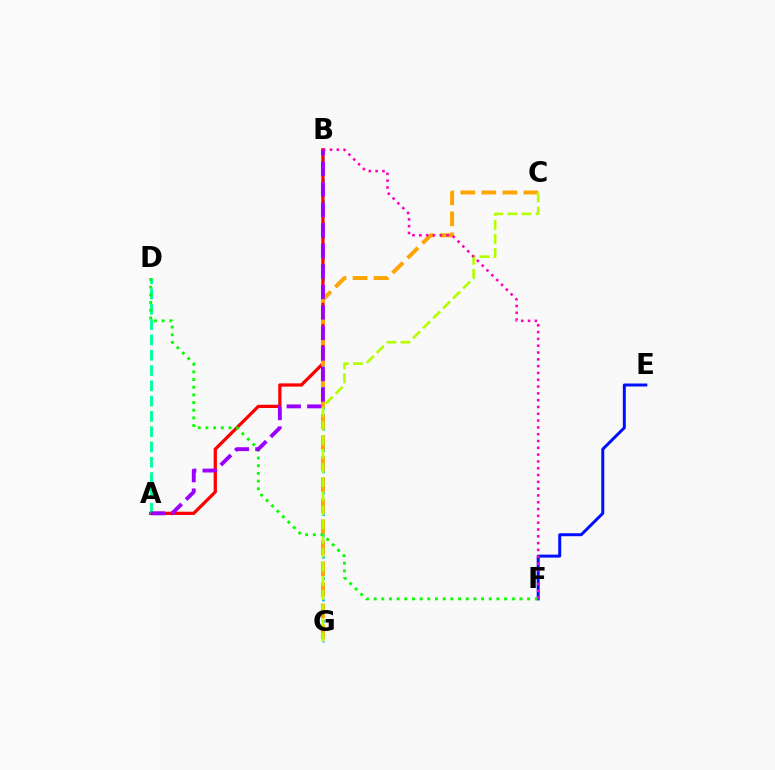{('B', 'G'): [{'color': '#00b5ff', 'line_style': 'dotted', 'thickness': 1.93}], ('A', 'B'): [{'color': '#ff0000', 'line_style': 'solid', 'thickness': 2.34}, {'color': '#9b00ff', 'line_style': 'dashed', 'thickness': 2.79}], ('C', 'G'): [{'color': '#ffa500', 'line_style': 'dashed', 'thickness': 2.86}, {'color': '#b3ff00', 'line_style': 'dashed', 'thickness': 1.92}], ('E', 'F'): [{'color': '#0010ff', 'line_style': 'solid', 'thickness': 2.15}], ('A', 'D'): [{'color': '#00ff9d', 'line_style': 'dashed', 'thickness': 2.08}], ('D', 'F'): [{'color': '#08ff00', 'line_style': 'dotted', 'thickness': 2.09}], ('B', 'F'): [{'color': '#ff00bd', 'line_style': 'dotted', 'thickness': 1.85}]}